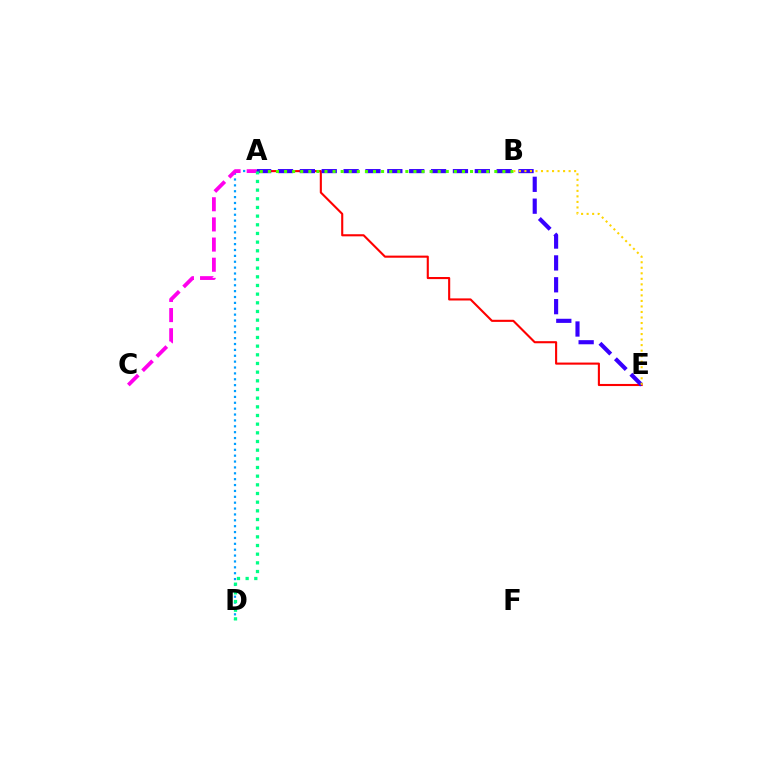{('A', 'D'): [{'color': '#009eff', 'line_style': 'dotted', 'thickness': 1.6}, {'color': '#00ff86', 'line_style': 'dotted', 'thickness': 2.36}], ('A', 'E'): [{'color': '#ff0000', 'line_style': 'solid', 'thickness': 1.52}, {'color': '#3700ff', 'line_style': 'dashed', 'thickness': 2.97}], ('A', 'B'): [{'color': '#4fff00', 'line_style': 'dotted', 'thickness': 2.2}], ('B', 'E'): [{'color': '#ffd500', 'line_style': 'dotted', 'thickness': 1.5}], ('A', 'C'): [{'color': '#ff00ed', 'line_style': 'dashed', 'thickness': 2.74}]}